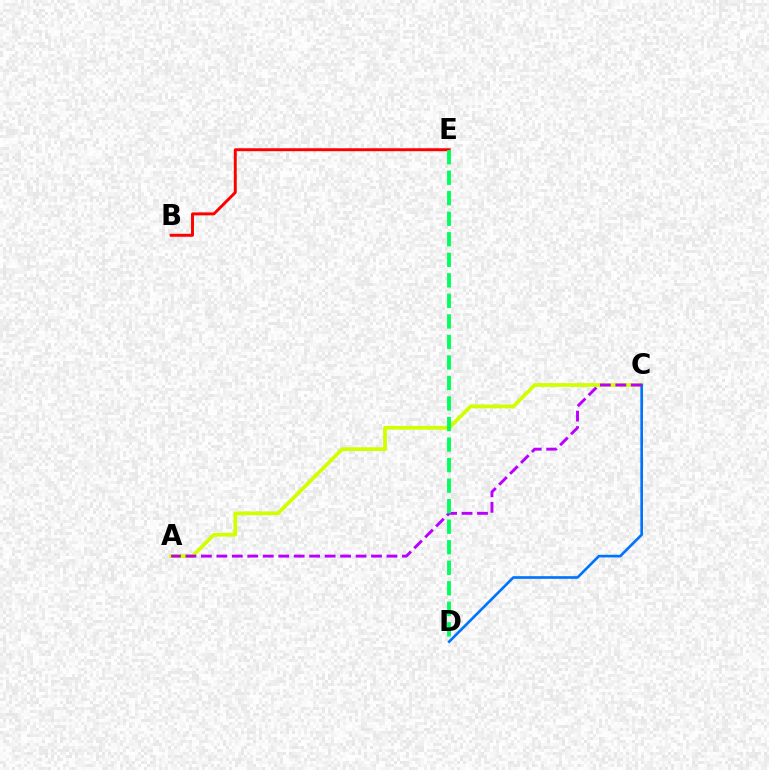{('A', 'C'): [{'color': '#d1ff00', 'line_style': 'solid', 'thickness': 2.69}, {'color': '#b900ff', 'line_style': 'dashed', 'thickness': 2.1}], ('B', 'E'): [{'color': '#ff0000', 'line_style': 'solid', 'thickness': 2.12}], ('C', 'D'): [{'color': '#0074ff', 'line_style': 'solid', 'thickness': 1.91}], ('D', 'E'): [{'color': '#00ff5c', 'line_style': 'dashed', 'thickness': 2.79}]}